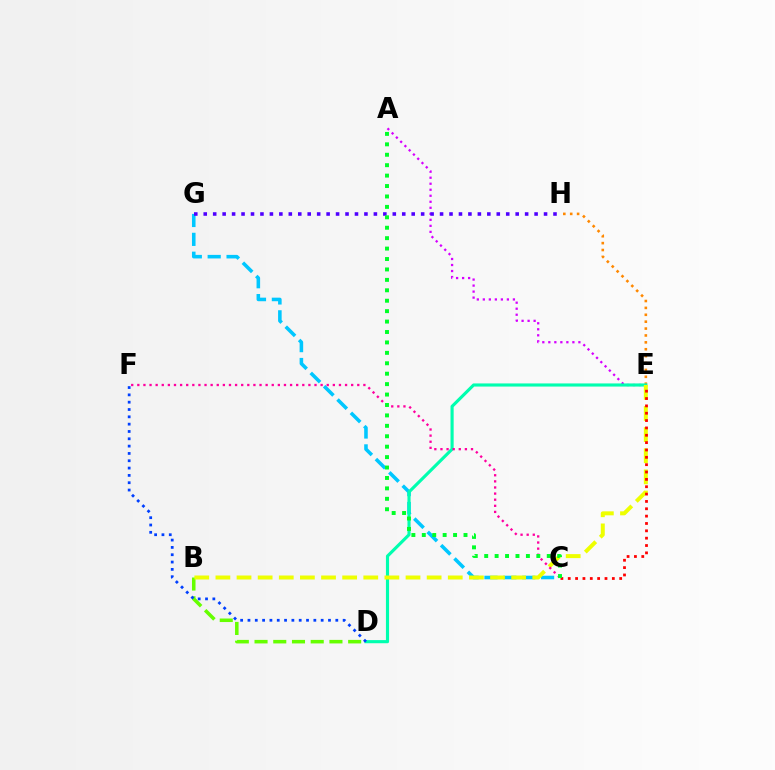{('A', 'E'): [{'color': '#d600ff', 'line_style': 'dotted', 'thickness': 1.63}], ('C', 'G'): [{'color': '#00c7ff', 'line_style': 'dashed', 'thickness': 2.56}], ('B', 'D'): [{'color': '#66ff00', 'line_style': 'dashed', 'thickness': 2.54}], ('E', 'H'): [{'color': '#ff8800', 'line_style': 'dotted', 'thickness': 1.87}], ('D', 'E'): [{'color': '#00ffaf', 'line_style': 'solid', 'thickness': 2.26}], ('B', 'E'): [{'color': '#eeff00', 'line_style': 'dashed', 'thickness': 2.87}], ('C', 'E'): [{'color': '#ff0000', 'line_style': 'dotted', 'thickness': 2.0}], ('C', 'F'): [{'color': '#ff00a0', 'line_style': 'dotted', 'thickness': 1.66}], ('G', 'H'): [{'color': '#4f00ff', 'line_style': 'dotted', 'thickness': 2.57}], ('A', 'C'): [{'color': '#00ff27', 'line_style': 'dotted', 'thickness': 2.83}], ('D', 'F'): [{'color': '#003fff', 'line_style': 'dotted', 'thickness': 1.99}]}